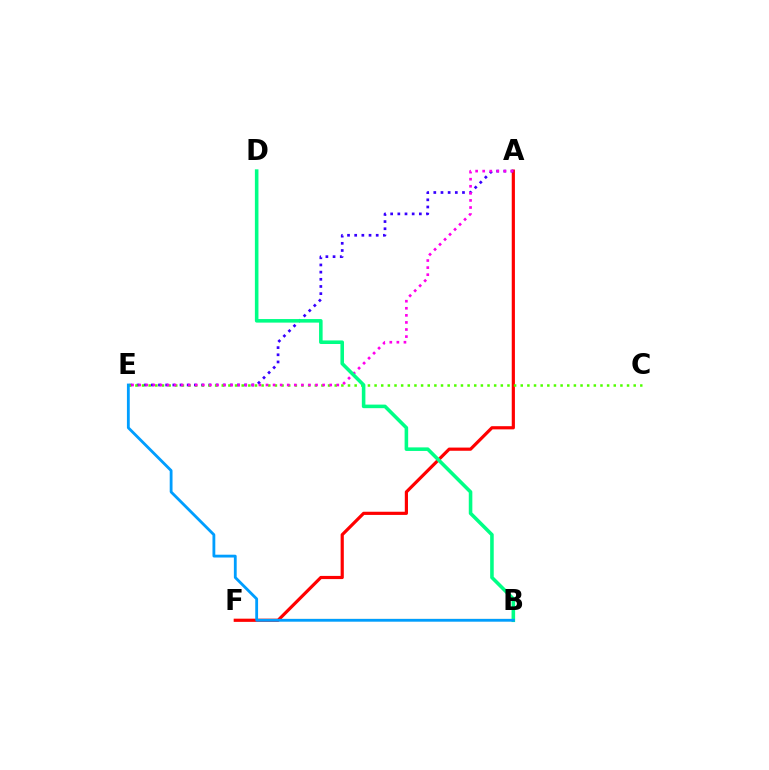{('B', 'F'): [{'color': '#ffd500', 'line_style': 'solid', 'thickness': 1.51}], ('A', 'F'): [{'color': '#ff0000', 'line_style': 'solid', 'thickness': 2.29}], ('A', 'E'): [{'color': '#3700ff', 'line_style': 'dotted', 'thickness': 1.95}, {'color': '#ff00ed', 'line_style': 'dotted', 'thickness': 1.92}], ('C', 'E'): [{'color': '#4fff00', 'line_style': 'dotted', 'thickness': 1.81}], ('B', 'D'): [{'color': '#00ff86', 'line_style': 'solid', 'thickness': 2.57}], ('B', 'E'): [{'color': '#009eff', 'line_style': 'solid', 'thickness': 2.03}]}